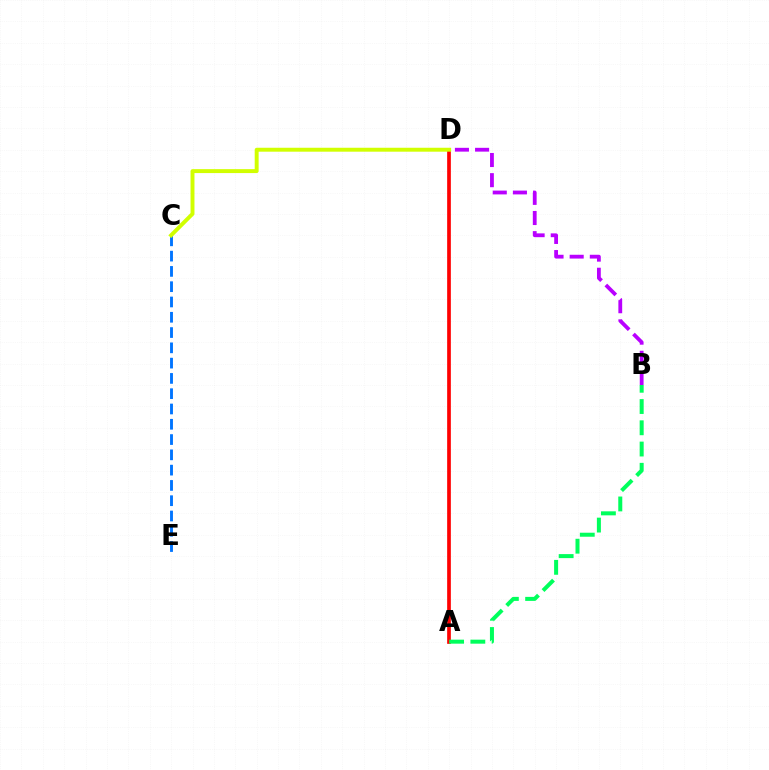{('A', 'D'): [{'color': '#ff0000', 'line_style': 'solid', 'thickness': 2.65}], ('C', 'E'): [{'color': '#0074ff', 'line_style': 'dashed', 'thickness': 2.08}], ('B', 'D'): [{'color': '#b900ff', 'line_style': 'dashed', 'thickness': 2.74}], ('A', 'B'): [{'color': '#00ff5c', 'line_style': 'dashed', 'thickness': 2.89}], ('C', 'D'): [{'color': '#d1ff00', 'line_style': 'solid', 'thickness': 2.83}]}